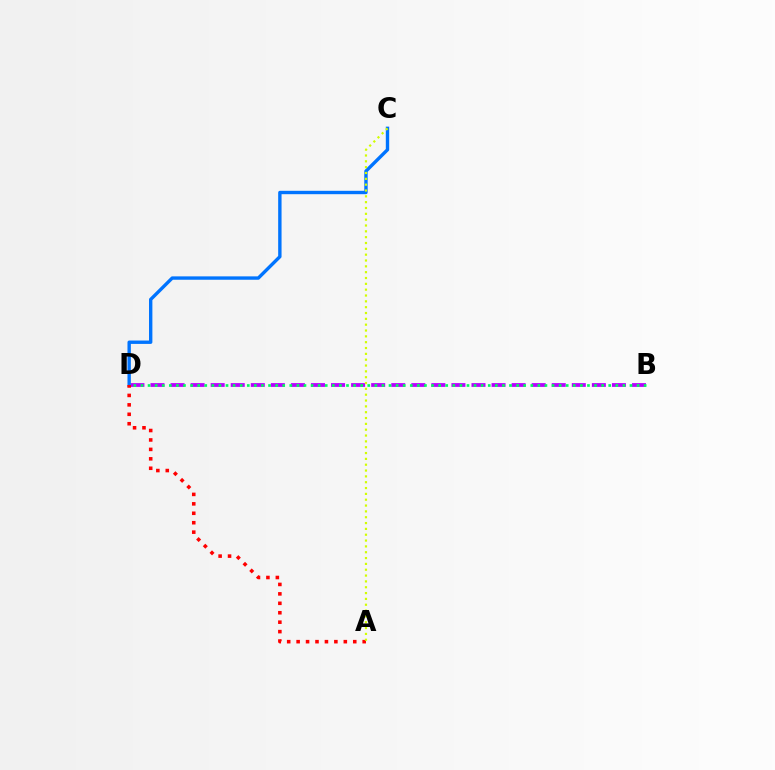{('B', 'D'): [{'color': '#b900ff', 'line_style': 'dashed', 'thickness': 2.73}, {'color': '#00ff5c', 'line_style': 'dotted', 'thickness': 1.93}], ('C', 'D'): [{'color': '#0074ff', 'line_style': 'solid', 'thickness': 2.43}], ('A', 'D'): [{'color': '#ff0000', 'line_style': 'dotted', 'thickness': 2.56}], ('A', 'C'): [{'color': '#d1ff00', 'line_style': 'dotted', 'thickness': 1.59}]}